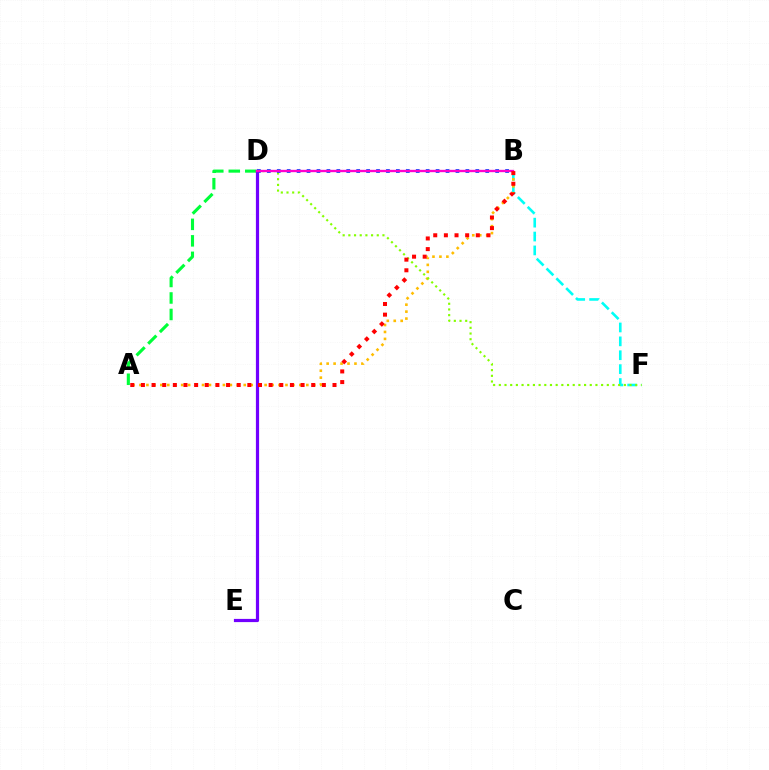{('A', 'D'): [{'color': '#00ff39', 'line_style': 'dashed', 'thickness': 2.24}], ('B', 'F'): [{'color': '#00fff6', 'line_style': 'dashed', 'thickness': 1.89}], ('A', 'B'): [{'color': '#ffbd00', 'line_style': 'dotted', 'thickness': 1.89}, {'color': '#ff0000', 'line_style': 'dotted', 'thickness': 2.89}], ('D', 'F'): [{'color': '#84ff00', 'line_style': 'dotted', 'thickness': 1.54}], ('B', 'D'): [{'color': '#004bff', 'line_style': 'dotted', 'thickness': 2.7}, {'color': '#ff00cf', 'line_style': 'solid', 'thickness': 1.68}], ('D', 'E'): [{'color': '#7200ff', 'line_style': 'solid', 'thickness': 2.31}]}